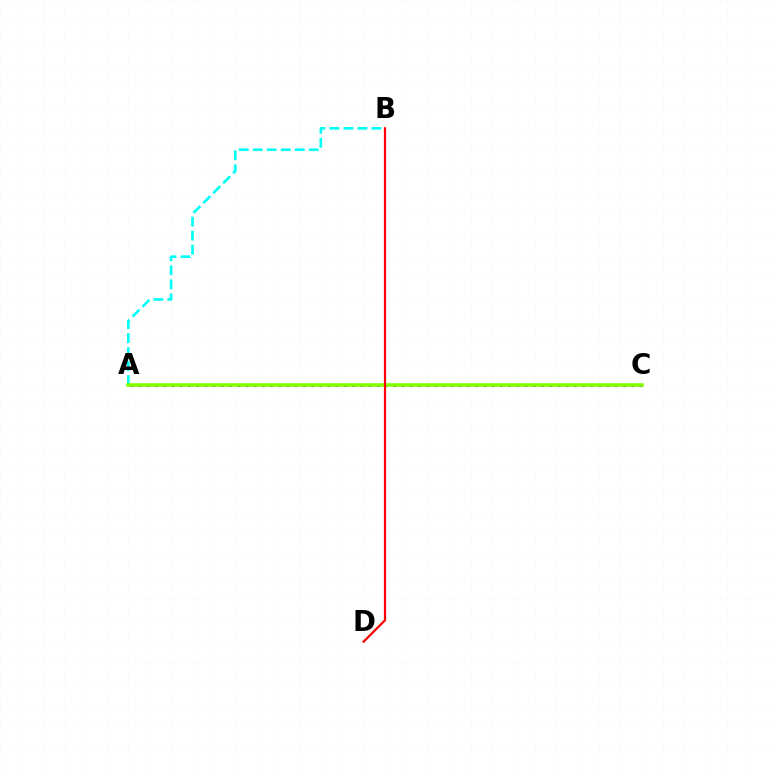{('A', 'C'): [{'color': '#7200ff', 'line_style': 'dotted', 'thickness': 2.23}, {'color': '#84ff00', 'line_style': 'solid', 'thickness': 2.58}], ('A', 'B'): [{'color': '#00fff6', 'line_style': 'dashed', 'thickness': 1.9}], ('B', 'D'): [{'color': '#ff0000', 'line_style': 'solid', 'thickness': 1.6}]}